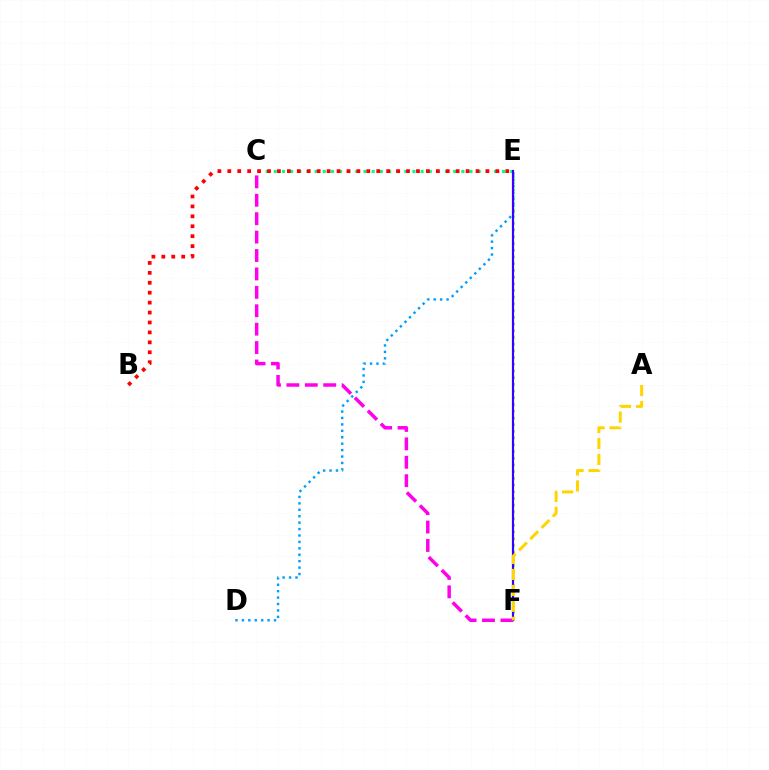{('C', 'E'): [{'color': '#00ff86', 'line_style': 'dotted', 'thickness': 2.22}], ('D', 'E'): [{'color': '#009eff', 'line_style': 'dotted', 'thickness': 1.75}], ('E', 'F'): [{'color': '#4fff00', 'line_style': 'dotted', 'thickness': 1.82}, {'color': '#3700ff', 'line_style': 'solid', 'thickness': 1.57}], ('C', 'F'): [{'color': '#ff00ed', 'line_style': 'dashed', 'thickness': 2.5}], ('A', 'F'): [{'color': '#ffd500', 'line_style': 'dashed', 'thickness': 2.17}], ('B', 'E'): [{'color': '#ff0000', 'line_style': 'dotted', 'thickness': 2.7}]}